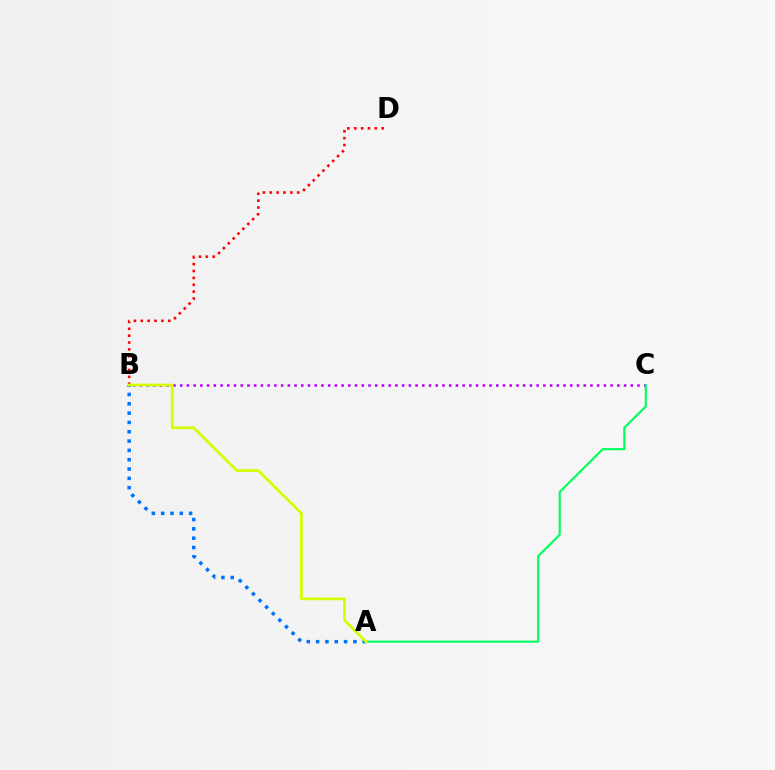{('A', 'B'): [{'color': '#0074ff', 'line_style': 'dotted', 'thickness': 2.53}, {'color': '#d1ff00', 'line_style': 'solid', 'thickness': 1.95}], ('B', 'D'): [{'color': '#ff0000', 'line_style': 'dotted', 'thickness': 1.86}], ('B', 'C'): [{'color': '#b900ff', 'line_style': 'dotted', 'thickness': 1.83}], ('A', 'C'): [{'color': '#00ff5c', 'line_style': 'solid', 'thickness': 1.54}]}